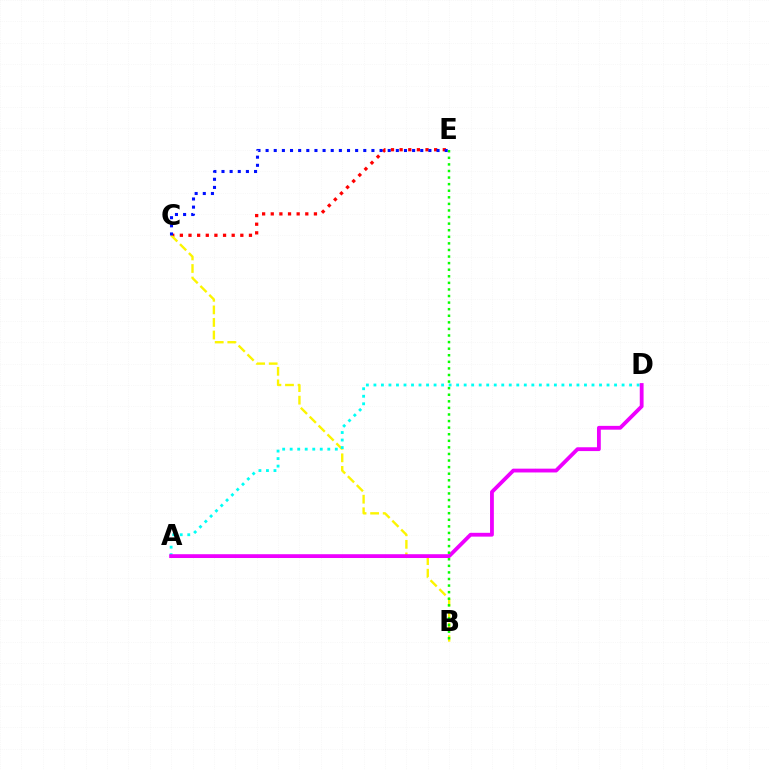{('C', 'E'): [{'color': '#ff0000', 'line_style': 'dotted', 'thickness': 2.35}, {'color': '#0010ff', 'line_style': 'dotted', 'thickness': 2.21}], ('B', 'C'): [{'color': '#fcf500', 'line_style': 'dashed', 'thickness': 1.71}], ('A', 'D'): [{'color': '#00fff6', 'line_style': 'dotted', 'thickness': 2.04}, {'color': '#ee00ff', 'line_style': 'solid', 'thickness': 2.74}], ('B', 'E'): [{'color': '#08ff00', 'line_style': 'dotted', 'thickness': 1.79}]}